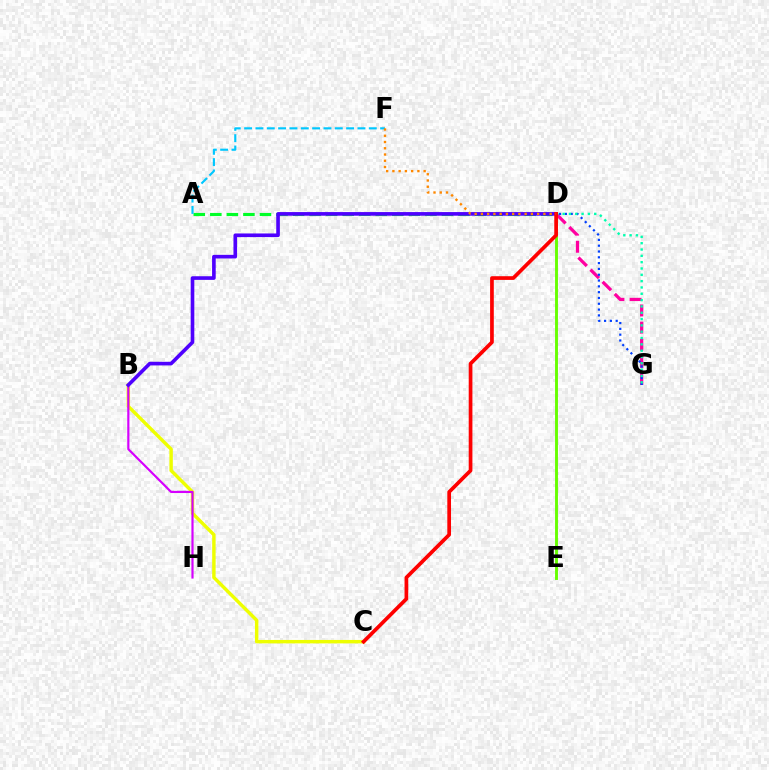{('A', 'D'): [{'color': '#00ff27', 'line_style': 'dashed', 'thickness': 2.25}], ('D', 'G'): [{'color': '#ff00a0', 'line_style': 'dashed', 'thickness': 2.33}, {'color': '#003fff', 'line_style': 'dotted', 'thickness': 1.58}, {'color': '#00ffaf', 'line_style': 'dotted', 'thickness': 1.72}], ('B', 'C'): [{'color': '#eeff00', 'line_style': 'solid', 'thickness': 2.47}], ('D', 'E'): [{'color': '#66ff00', 'line_style': 'solid', 'thickness': 2.08}], ('B', 'H'): [{'color': '#d600ff', 'line_style': 'solid', 'thickness': 1.57}], ('B', 'D'): [{'color': '#4f00ff', 'line_style': 'solid', 'thickness': 2.62}], ('A', 'F'): [{'color': '#00c7ff', 'line_style': 'dashed', 'thickness': 1.54}], ('C', 'D'): [{'color': '#ff0000', 'line_style': 'solid', 'thickness': 2.66}], ('D', 'F'): [{'color': '#ff8800', 'line_style': 'dotted', 'thickness': 1.7}]}